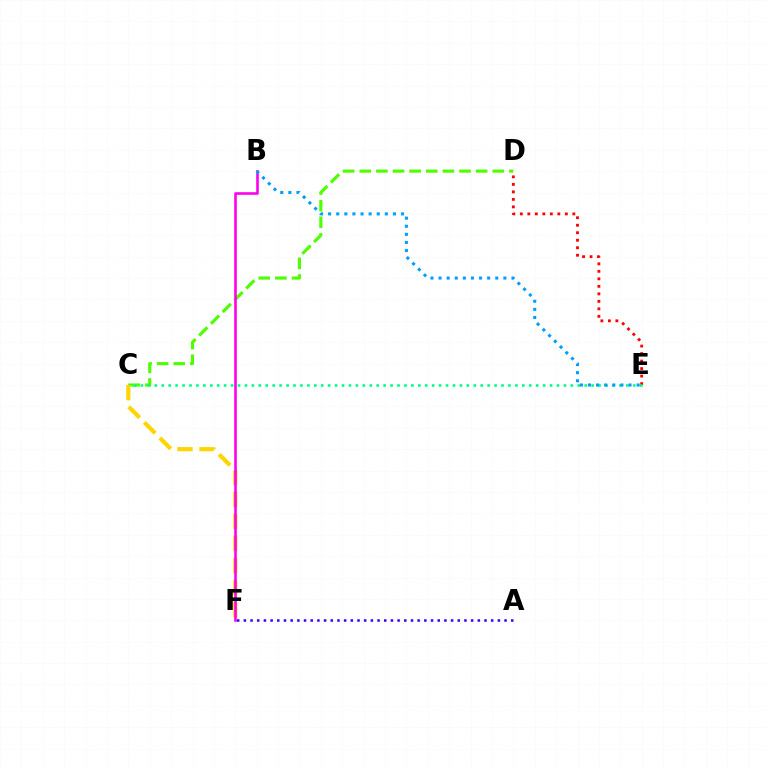{('C', 'D'): [{'color': '#4fff00', 'line_style': 'dashed', 'thickness': 2.26}], ('A', 'F'): [{'color': '#3700ff', 'line_style': 'dotted', 'thickness': 1.82}], ('D', 'E'): [{'color': '#ff0000', 'line_style': 'dotted', 'thickness': 2.04}], ('C', 'E'): [{'color': '#00ff86', 'line_style': 'dotted', 'thickness': 1.88}], ('C', 'F'): [{'color': '#ffd500', 'line_style': 'dashed', 'thickness': 2.99}], ('B', 'F'): [{'color': '#ff00ed', 'line_style': 'solid', 'thickness': 1.87}], ('B', 'E'): [{'color': '#009eff', 'line_style': 'dotted', 'thickness': 2.2}]}